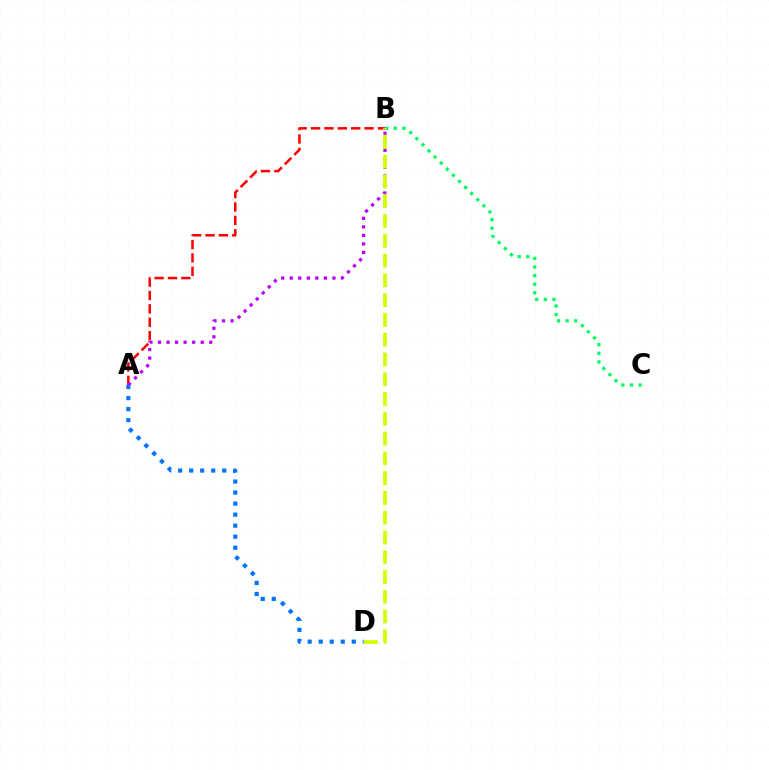{('B', 'C'): [{'color': '#00ff5c', 'line_style': 'dotted', 'thickness': 2.34}], ('A', 'B'): [{'color': '#ff0000', 'line_style': 'dashed', 'thickness': 1.82}, {'color': '#b900ff', 'line_style': 'dotted', 'thickness': 2.32}], ('B', 'D'): [{'color': '#d1ff00', 'line_style': 'dashed', 'thickness': 2.69}], ('A', 'D'): [{'color': '#0074ff', 'line_style': 'dotted', 'thickness': 2.99}]}